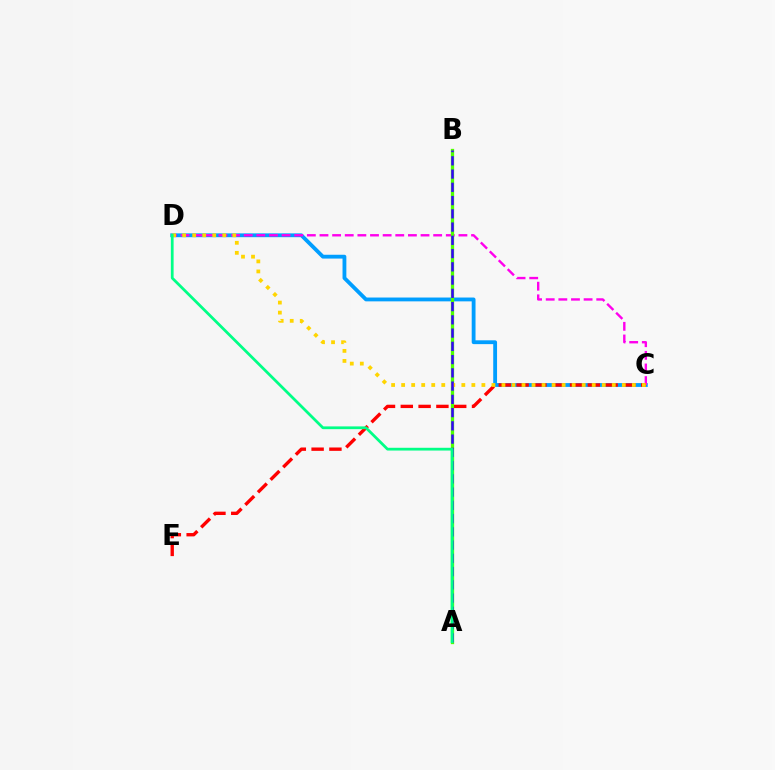{('C', 'D'): [{'color': '#009eff', 'line_style': 'solid', 'thickness': 2.75}, {'color': '#ff00ed', 'line_style': 'dashed', 'thickness': 1.72}, {'color': '#ffd500', 'line_style': 'dotted', 'thickness': 2.73}], ('A', 'B'): [{'color': '#4fff00', 'line_style': 'solid', 'thickness': 2.37}, {'color': '#3700ff', 'line_style': 'dashed', 'thickness': 1.8}], ('C', 'E'): [{'color': '#ff0000', 'line_style': 'dashed', 'thickness': 2.42}], ('A', 'D'): [{'color': '#00ff86', 'line_style': 'solid', 'thickness': 1.99}]}